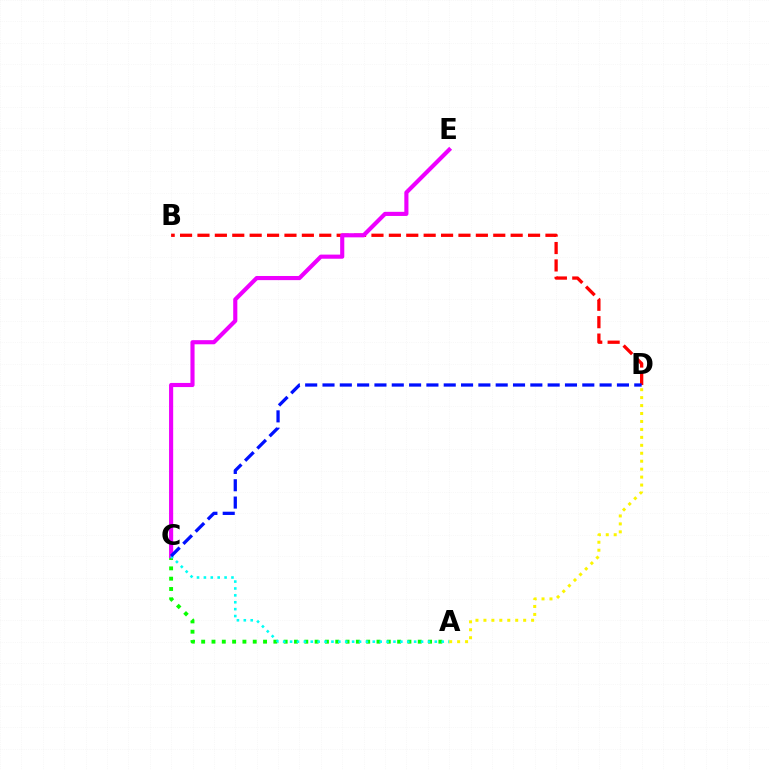{('B', 'D'): [{'color': '#ff0000', 'line_style': 'dashed', 'thickness': 2.36}], ('A', 'C'): [{'color': '#08ff00', 'line_style': 'dotted', 'thickness': 2.8}, {'color': '#00fff6', 'line_style': 'dotted', 'thickness': 1.87}], ('C', 'E'): [{'color': '#ee00ff', 'line_style': 'solid', 'thickness': 2.97}], ('A', 'D'): [{'color': '#fcf500', 'line_style': 'dotted', 'thickness': 2.16}], ('C', 'D'): [{'color': '#0010ff', 'line_style': 'dashed', 'thickness': 2.35}]}